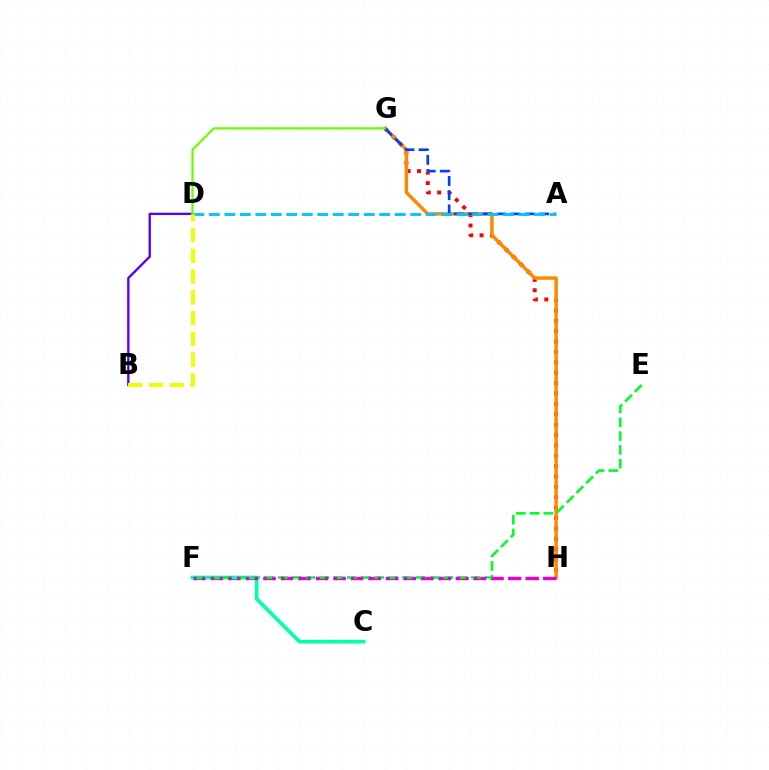{('F', 'H'): [{'color': '#ff00a0', 'line_style': 'dashed', 'thickness': 2.37}, {'color': '#d600ff', 'line_style': 'dotted', 'thickness': 2.39}], ('G', 'H'): [{'color': '#ff0000', 'line_style': 'dotted', 'thickness': 2.82}, {'color': '#ff8800', 'line_style': 'solid', 'thickness': 2.48}], ('C', 'F'): [{'color': '#00ffaf', 'line_style': 'solid', 'thickness': 2.63}], ('B', 'D'): [{'color': '#4f00ff', 'line_style': 'solid', 'thickness': 1.69}, {'color': '#eeff00', 'line_style': 'dashed', 'thickness': 2.82}], ('A', 'G'): [{'color': '#003fff', 'line_style': 'dashed', 'thickness': 1.93}], ('A', 'D'): [{'color': '#00c7ff', 'line_style': 'dashed', 'thickness': 2.1}], ('E', 'F'): [{'color': '#00ff27', 'line_style': 'dashed', 'thickness': 1.87}], ('D', 'G'): [{'color': '#66ff00', 'line_style': 'solid', 'thickness': 1.57}]}